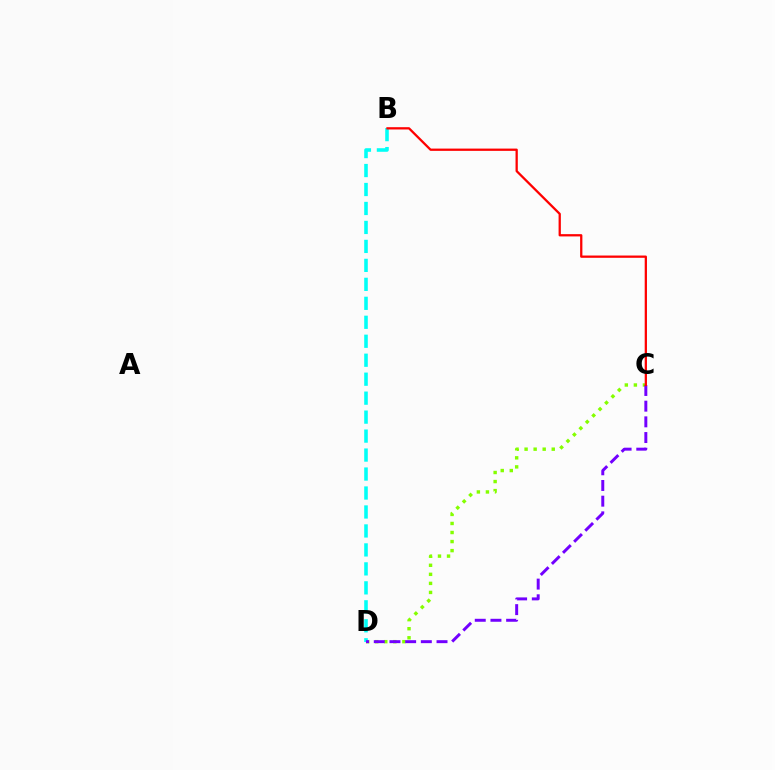{('C', 'D'): [{'color': '#84ff00', 'line_style': 'dotted', 'thickness': 2.46}, {'color': '#7200ff', 'line_style': 'dashed', 'thickness': 2.13}], ('B', 'D'): [{'color': '#00fff6', 'line_style': 'dashed', 'thickness': 2.58}], ('B', 'C'): [{'color': '#ff0000', 'line_style': 'solid', 'thickness': 1.64}]}